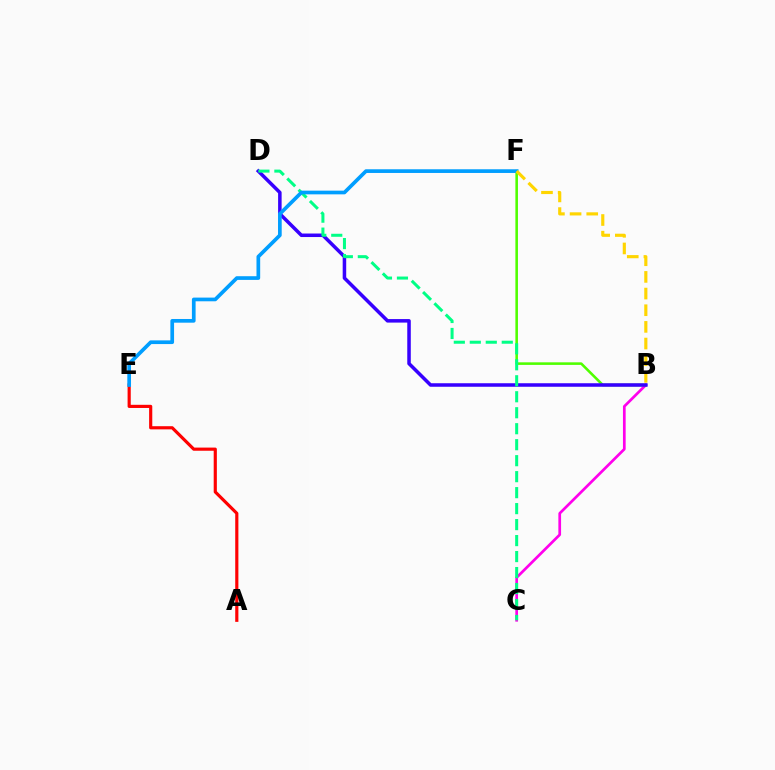{('A', 'E'): [{'color': '#ff0000', 'line_style': 'solid', 'thickness': 2.28}], ('B', 'C'): [{'color': '#ff00ed', 'line_style': 'solid', 'thickness': 1.95}], ('B', 'F'): [{'color': '#4fff00', 'line_style': 'solid', 'thickness': 1.86}, {'color': '#ffd500', 'line_style': 'dashed', 'thickness': 2.26}], ('B', 'D'): [{'color': '#3700ff', 'line_style': 'solid', 'thickness': 2.53}], ('C', 'D'): [{'color': '#00ff86', 'line_style': 'dashed', 'thickness': 2.17}], ('E', 'F'): [{'color': '#009eff', 'line_style': 'solid', 'thickness': 2.66}]}